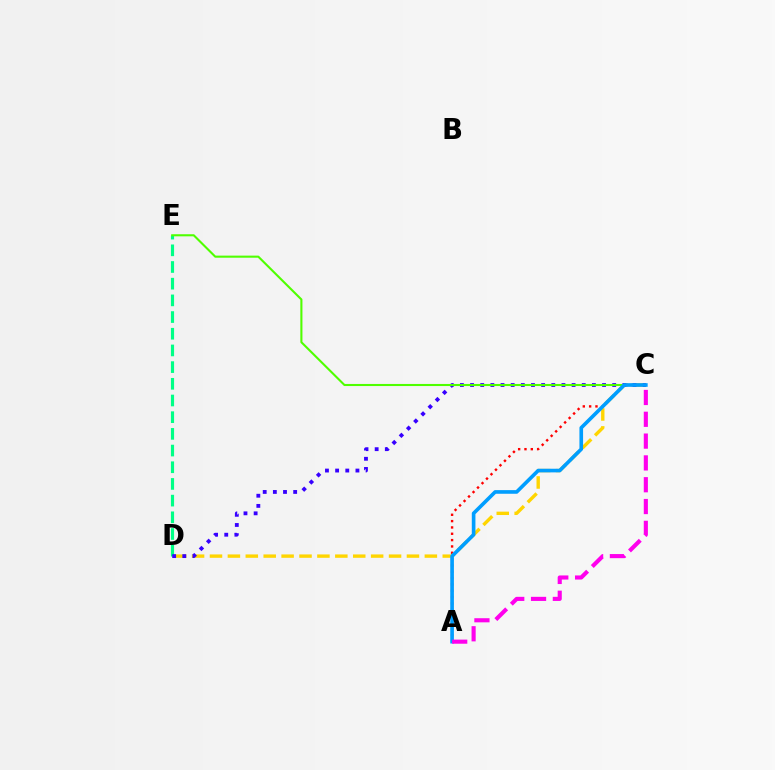{('A', 'C'): [{'color': '#ff0000', 'line_style': 'dotted', 'thickness': 1.72}, {'color': '#009eff', 'line_style': 'solid', 'thickness': 2.62}, {'color': '#ff00ed', 'line_style': 'dashed', 'thickness': 2.96}], ('D', 'E'): [{'color': '#00ff86', 'line_style': 'dashed', 'thickness': 2.27}], ('C', 'D'): [{'color': '#ffd500', 'line_style': 'dashed', 'thickness': 2.43}, {'color': '#3700ff', 'line_style': 'dotted', 'thickness': 2.76}], ('C', 'E'): [{'color': '#4fff00', 'line_style': 'solid', 'thickness': 1.51}]}